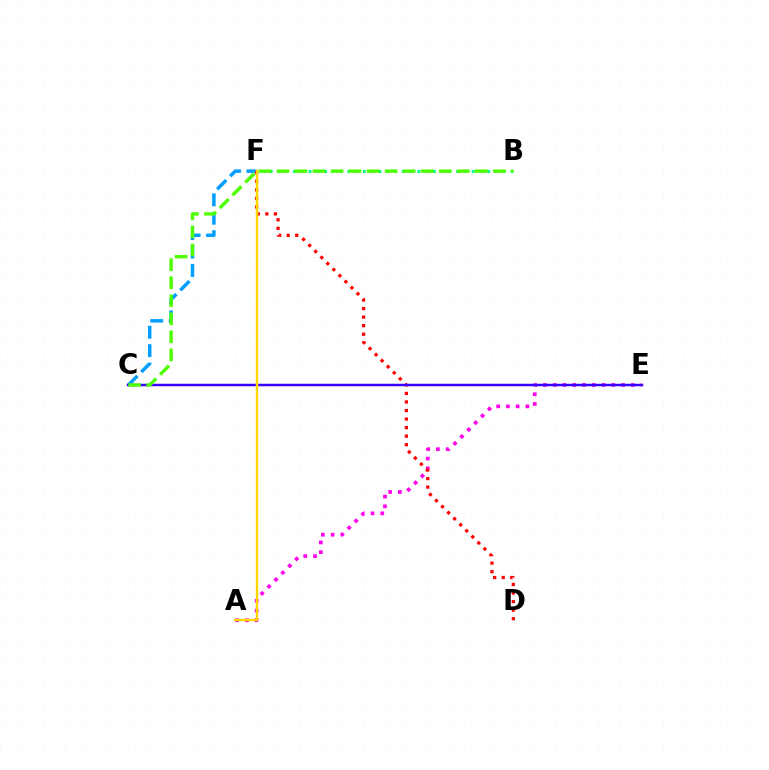{('C', 'F'): [{'color': '#009eff', 'line_style': 'dashed', 'thickness': 2.5}], ('B', 'F'): [{'color': '#00ff86', 'line_style': 'dotted', 'thickness': 2.11}], ('A', 'E'): [{'color': '#ff00ed', 'line_style': 'dotted', 'thickness': 2.65}], ('D', 'F'): [{'color': '#ff0000', 'line_style': 'dotted', 'thickness': 2.32}], ('C', 'E'): [{'color': '#3700ff', 'line_style': 'solid', 'thickness': 1.78}], ('A', 'F'): [{'color': '#ffd500', 'line_style': 'solid', 'thickness': 1.75}], ('B', 'C'): [{'color': '#4fff00', 'line_style': 'dashed', 'thickness': 2.45}]}